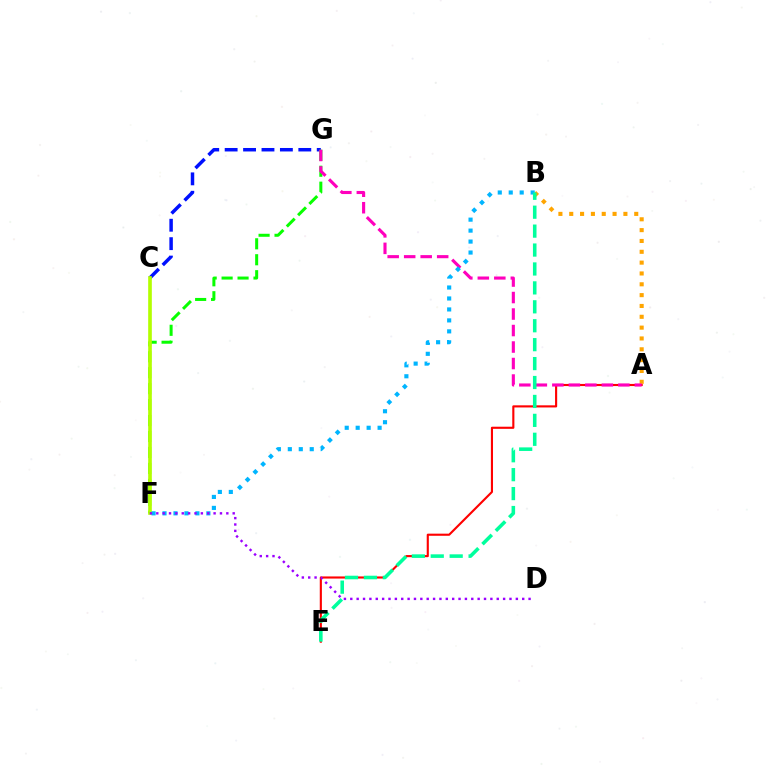{('C', 'G'): [{'color': '#0010ff', 'line_style': 'dashed', 'thickness': 2.5}], ('A', 'B'): [{'color': '#ffa500', 'line_style': 'dotted', 'thickness': 2.94}], ('F', 'G'): [{'color': '#08ff00', 'line_style': 'dashed', 'thickness': 2.17}], ('A', 'E'): [{'color': '#ff0000', 'line_style': 'solid', 'thickness': 1.53}], ('C', 'F'): [{'color': '#b3ff00', 'line_style': 'solid', 'thickness': 2.62}], ('A', 'G'): [{'color': '#ff00bd', 'line_style': 'dashed', 'thickness': 2.24}], ('B', 'F'): [{'color': '#00b5ff', 'line_style': 'dotted', 'thickness': 2.98}], ('B', 'E'): [{'color': '#00ff9d', 'line_style': 'dashed', 'thickness': 2.57}], ('D', 'F'): [{'color': '#9b00ff', 'line_style': 'dotted', 'thickness': 1.73}]}